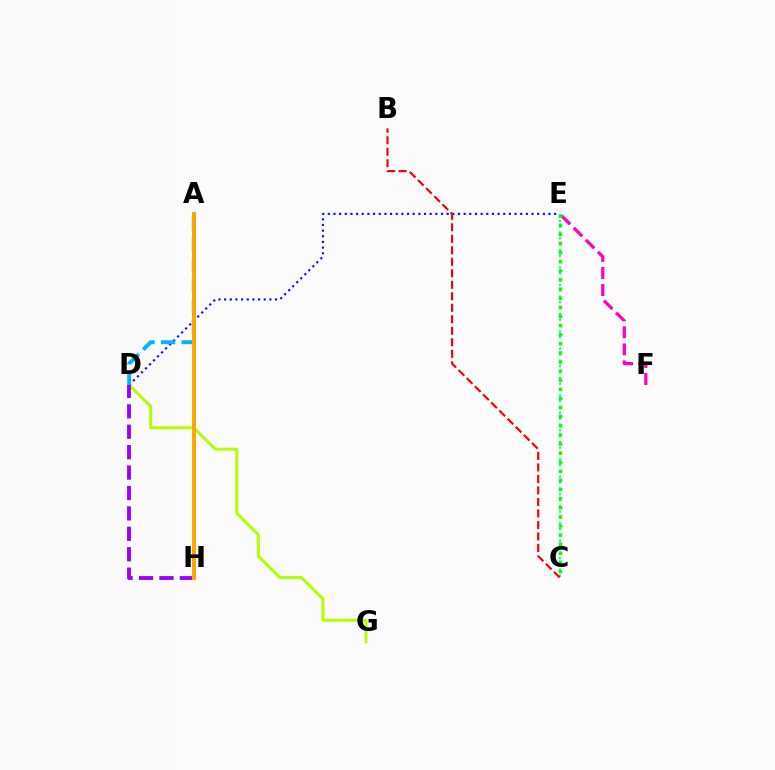{('D', 'E'): [{'color': '#0010ff', 'line_style': 'dotted', 'thickness': 1.54}], ('C', 'E'): [{'color': '#00ff9d', 'line_style': 'dotted', 'thickness': 1.58}, {'color': '#08ff00', 'line_style': 'dotted', 'thickness': 2.48}], ('E', 'F'): [{'color': '#ff00bd', 'line_style': 'dashed', 'thickness': 2.32}], ('D', 'G'): [{'color': '#b3ff00', 'line_style': 'solid', 'thickness': 2.15}], ('D', 'H'): [{'color': '#9b00ff', 'line_style': 'dashed', 'thickness': 2.77}], ('A', 'D'): [{'color': '#00b5ff', 'line_style': 'dashed', 'thickness': 2.8}], ('A', 'H'): [{'color': '#ffa500', 'line_style': 'solid', 'thickness': 2.85}], ('B', 'C'): [{'color': '#ff0000', 'line_style': 'dashed', 'thickness': 1.56}]}